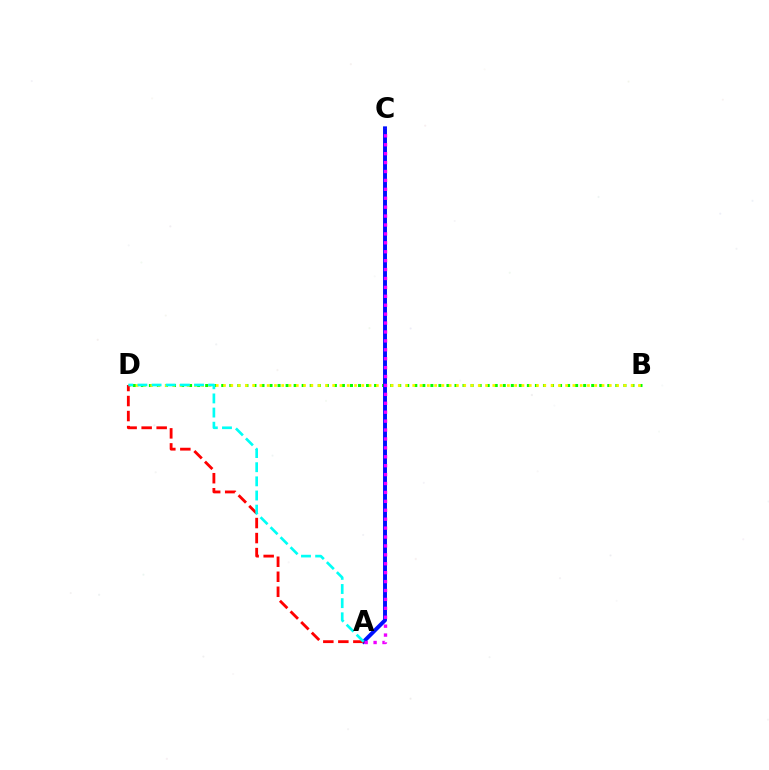{('B', 'D'): [{'color': '#08ff00', 'line_style': 'dotted', 'thickness': 2.19}, {'color': '#fcf500', 'line_style': 'dotted', 'thickness': 1.98}], ('A', 'C'): [{'color': '#0010ff', 'line_style': 'solid', 'thickness': 2.83}, {'color': '#ee00ff', 'line_style': 'dotted', 'thickness': 2.42}], ('A', 'D'): [{'color': '#ff0000', 'line_style': 'dashed', 'thickness': 2.04}, {'color': '#00fff6', 'line_style': 'dashed', 'thickness': 1.92}]}